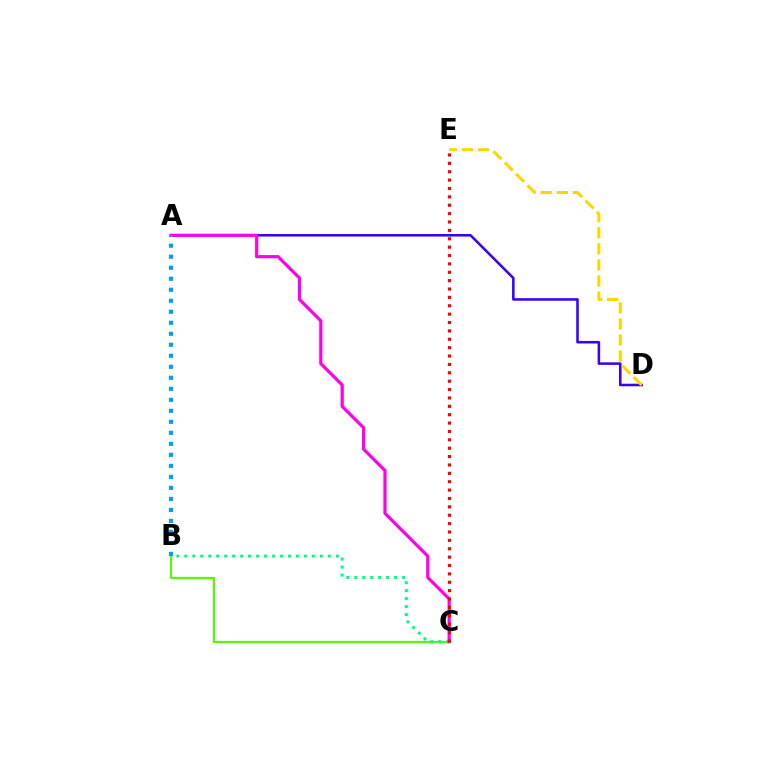{('B', 'C'): [{'color': '#4fff00', 'line_style': 'solid', 'thickness': 1.59}, {'color': '#00ff86', 'line_style': 'dotted', 'thickness': 2.17}], ('A', 'D'): [{'color': '#3700ff', 'line_style': 'solid', 'thickness': 1.84}], ('A', 'C'): [{'color': '#ff00ed', 'line_style': 'solid', 'thickness': 2.3}], ('C', 'E'): [{'color': '#ff0000', 'line_style': 'dotted', 'thickness': 2.28}], ('A', 'B'): [{'color': '#009eff', 'line_style': 'dotted', 'thickness': 2.99}], ('D', 'E'): [{'color': '#ffd500', 'line_style': 'dashed', 'thickness': 2.18}]}